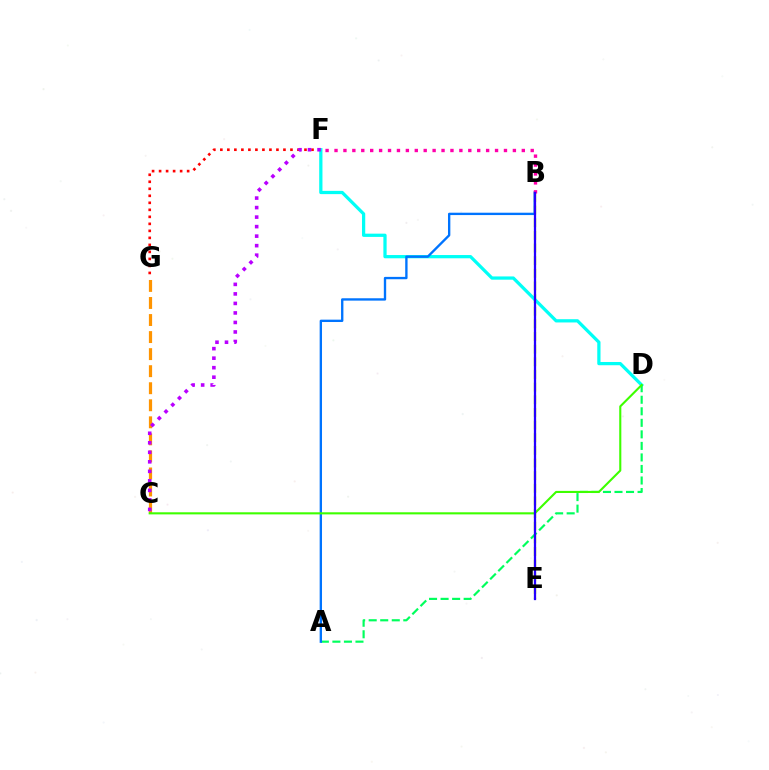{('F', 'G'): [{'color': '#ff0000', 'line_style': 'dotted', 'thickness': 1.91}], ('B', 'E'): [{'color': '#d1ff00', 'line_style': 'dashed', 'thickness': 1.72}, {'color': '#2500ff', 'line_style': 'solid', 'thickness': 1.63}], ('D', 'F'): [{'color': '#00fff6', 'line_style': 'solid', 'thickness': 2.34}], ('A', 'D'): [{'color': '#00ff5c', 'line_style': 'dashed', 'thickness': 1.57}], ('C', 'G'): [{'color': '#ff9400', 'line_style': 'dashed', 'thickness': 2.32}], ('A', 'B'): [{'color': '#0074ff', 'line_style': 'solid', 'thickness': 1.7}], ('C', 'F'): [{'color': '#b900ff', 'line_style': 'dotted', 'thickness': 2.59}], ('C', 'D'): [{'color': '#3dff00', 'line_style': 'solid', 'thickness': 1.51}], ('B', 'F'): [{'color': '#ff00ac', 'line_style': 'dotted', 'thickness': 2.42}]}